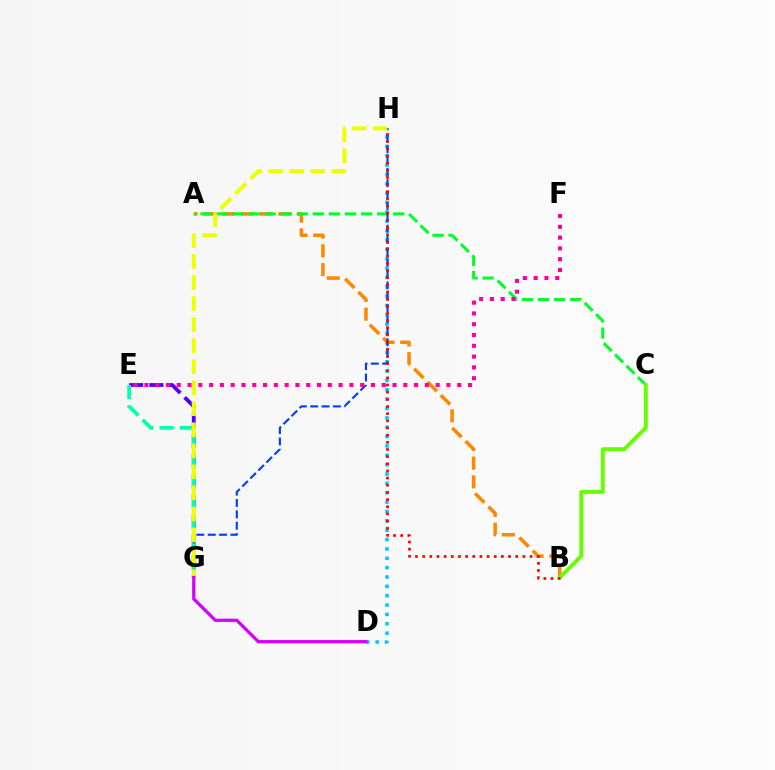{('D', 'H'): [{'color': '#00c7ff', 'line_style': 'dotted', 'thickness': 2.54}], ('E', 'G'): [{'color': '#4f00ff', 'line_style': 'dashed', 'thickness': 2.74}, {'color': '#00ffaf', 'line_style': 'dashed', 'thickness': 2.74}], ('A', 'B'): [{'color': '#ff8800', 'line_style': 'dashed', 'thickness': 2.55}], ('A', 'C'): [{'color': '#00ff27', 'line_style': 'dashed', 'thickness': 2.18}], ('G', 'H'): [{'color': '#003fff', 'line_style': 'dashed', 'thickness': 1.54}, {'color': '#eeff00', 'line_style': 'dashed', 'thickness': 2.86}], ('B', 'C'): [{'color': '#66ff00', 'line_style': 'solid', 'thickness': 2.8}], ('E', 'F'): [{'color': '#ff00a0', 'line_style': 'dotted', 'thickness': 2.93}], ('D', 'G'): [{'color': '#d600ff', 'line_style': 'solid', 'thickness': 2.34}], ('B', 'H'): [{'color': '#ff0000', 'line_style': 'dotted', 'thickness': 1.95}]}